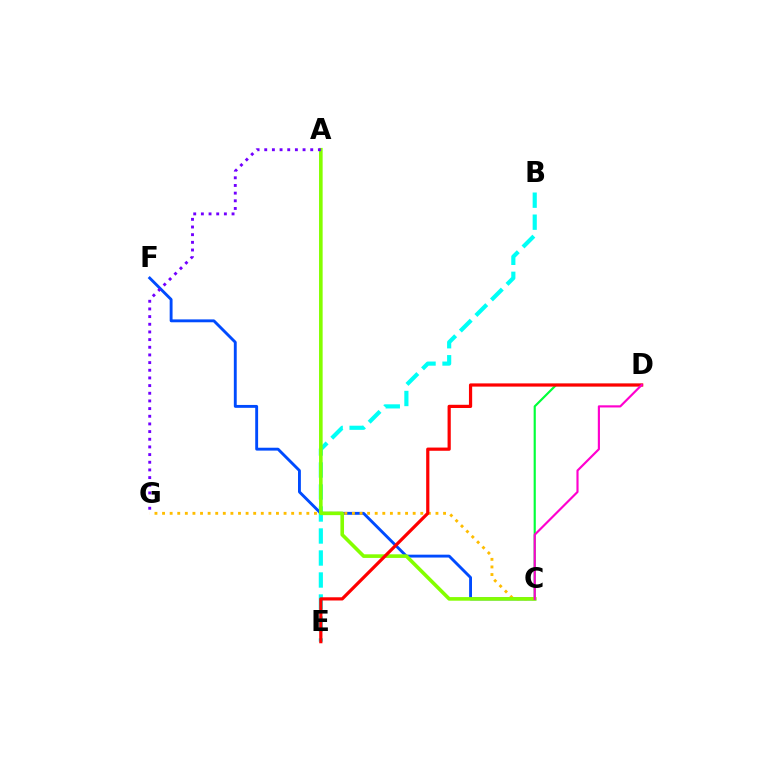{('C', 'D'): [{'color': '#00ff39', 'line_style': 'solid', 'thickness': 1.56}, {'color': '#ff00cf', 'line_style': 'solid', 'thickness': 1.55}], ('B', 'E'): [{'color': '#00fff6', 'line_style': 'dashed', 'thickness': 2.99}], ('C', 'F'): [{'color': '#004bff', 'line_style': 'solid', 'thickness': 2.07}], ('C', 'G'): [{'color': '#ffbd00', 'line_style': 'dotted', 'thickness': 2.06}], ('A', 'C'): [{'color': '#84ff00', 'line_style': 'solid', 'thickness': 2.6}], ('A', 'G'): [{'color': '#7200ff', 'line_style': 'dotted', 'thickness': 2.08}], ('D', 'E'): [{'color': '#ff0000', 'line_style': 'solid', 'thickness': 2.31}]}